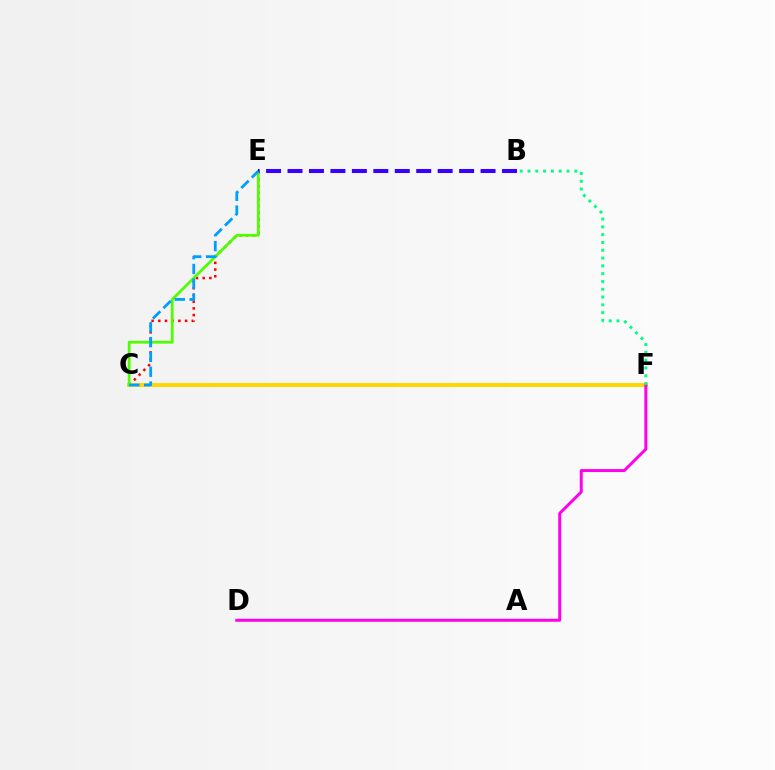{('C', 'E'): [{'color': '#ff0000', 'line_style': 'dotted', 'thickness': 1.82}, {'color': '#4fff00', 'line_style': 'solid', 'thickness': 2.0}, {'color': '#009eff', 'line_style': 'dashed', 'thickness': 2.01}], ('C', 'F'): [{'color': '#ffd500', 'line_style': 'solid', 'thickness': 2.82}], ('D', 'F'): [{'color': '#ff00ed', 'line_style': 'solid', 'thickness': 2.15}], ('B', 'E'): [{'color': '#3700ff', 'line_style': 'dashed', 'thickness': 2.91}], ('B', 'F'): [{'color': '#00ff86', 'line_style': 'dotted', 'thickness': 2.12}]}